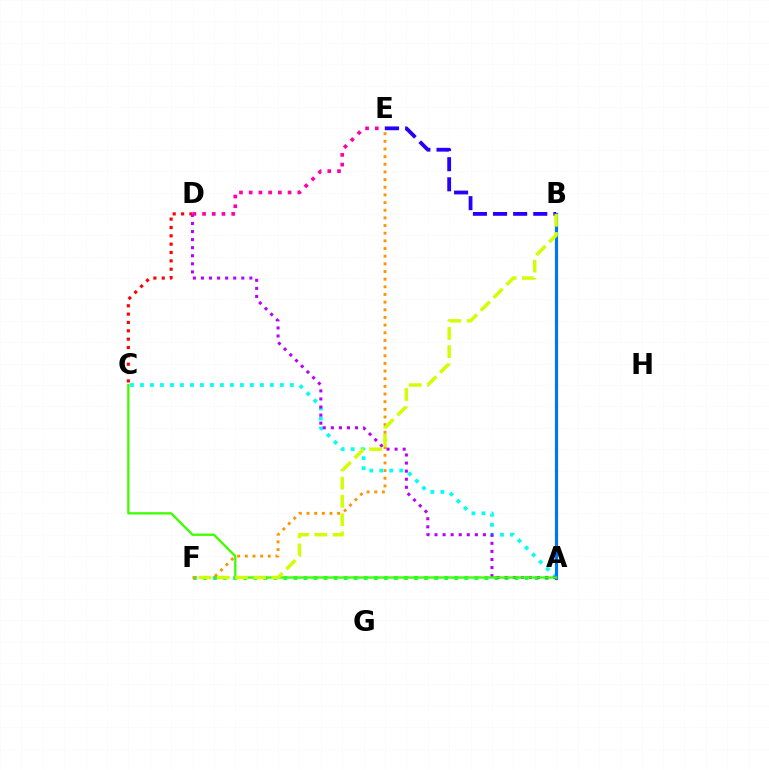{('A', 'F'): [{'color': '#00ff5c', 'line_style': 'dotted', 'thickness': 2.73}], ('E', 'F'): [{'color': '#ff9400', 'line_style': 'dotted', 'thickness': 2.08}], ('A', 'C'): [{'color': '#00fff6', 'line_style': 'dotted', 'thickness': 2.71}, {'color': '#3dff00', 'line_style': 'solid', 'thickness': 1.67}], ('A', 'B'): [{'color': '#0074ff', 'line_style': 'solid', 'thickness': 2.28}], ('C', 'D'): [{'color': '#ff0000', 'line_style': 'dotted', 'thickness': 2.27}], ('A', 'D'): [{'color': '#b900ff', 'line_style': 'dotted', 'thickness': 2.19}], ('B', 'E'): [{'color': '#2500ff', 'line_style': 'dashed', 'thickness': 2.73}], ('B', 'F'): [{'color': '#d1ff00', 'line_style': 'dashed', 'thickness': 2.48}], ('D', 'E'): [{'color': '#ff00ac', 'line_style': 'dotted', 'thickness': 2.64}]}